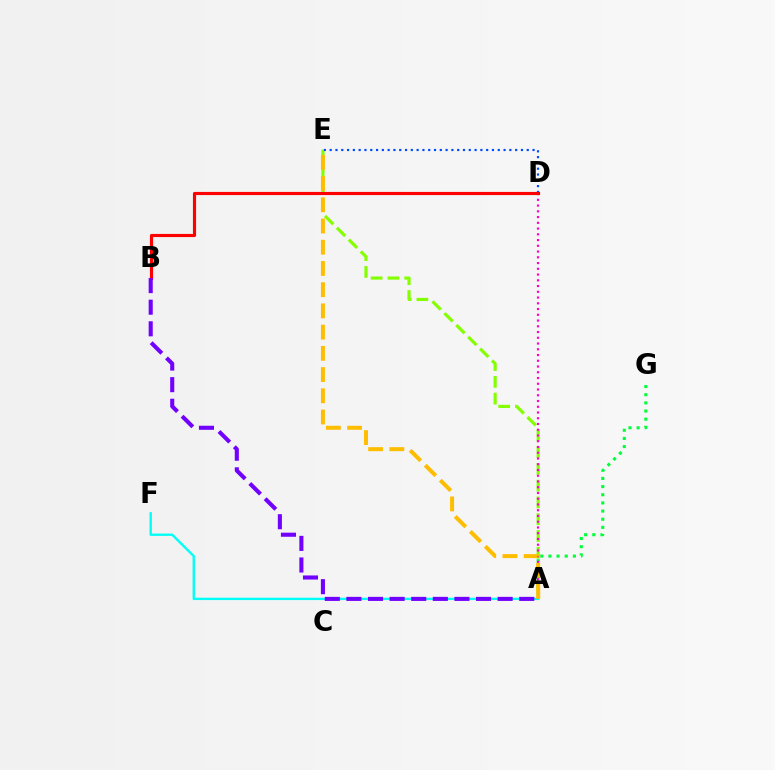{('A', 'E'): [{'color': '#84ff00', 'line_style': 'dashed', 'thickness': 2.28}, {'color': '#ffbd00', 'line_style': 'dashed', 'thickness': 2.88}], ('A', 'G'): [{'color': '#00ff39', 'line_style': 'dotted', 'thickness': 2.22}], ('D', 'E'): [{'color': '#004bff', 'line_style': 'dotted', 'thickness': 1.57}], ('A', 'D'): [{'color': '#ff00cf', 'line_style': 'dotted', 'thickness': 1.56}], ('B', 'D'): [{'color': '#ff0000', 'line_style': 'solid', 'thickness': 2.26}], ('A', 'F'): [{'color': '#00fff6', 'line_style': 'solid', 'thickness': 1.7}], ('A', 'B'): [{'color': '#7200ff', 'line_style': 'dashed', 'thickness': 2.93}]}